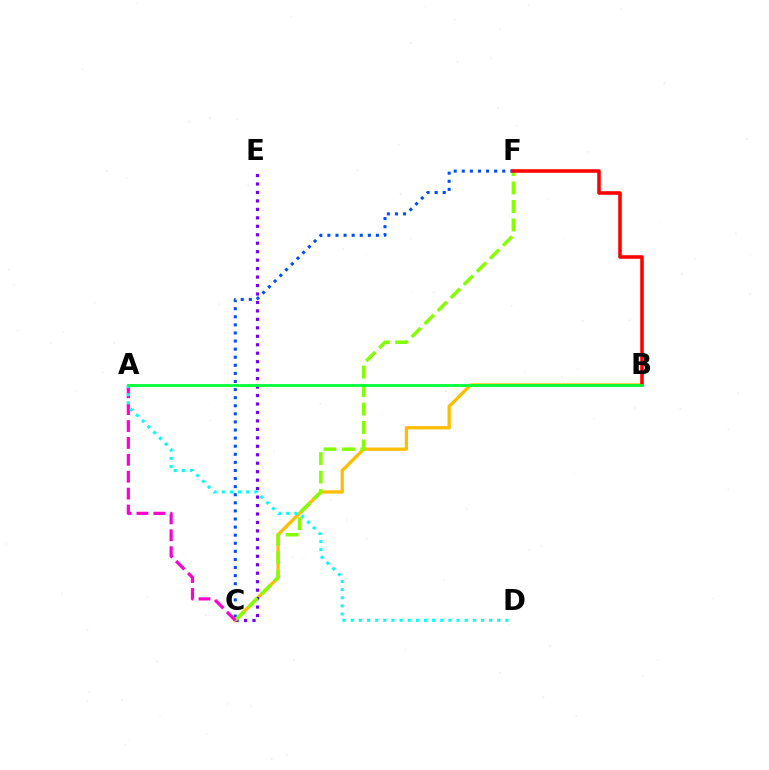{('B', 'C'): [{'color': '#ffbd00', 'line_style': 'solid', 'thickness': 2.37}], ('C', 'F'): [{'color': '#004bff', 'line_style': 'dotted', 'thickness': 2.2}, {'color': '#84ff00', 'line_style': 'dashed', 'thickness': 2.51}], ('C', 'E'): [{'color': '#7200ff', 'line_style': 'dotted', 'thickness': 2.3}], ('B', 'F'): [{'color': '#ff0000', 'line_style': 'solid', 'thickness': 2.57}], ('A', 'C'): [{'color': '#ff00cf', 'line_style': 'dashed', 'thickness': 2.29}], ('A', 'D'): [{'color': '#00fff6', 'line_style': 'dotted', 'thickness': 2.21}], ('A', 'B'): [{'color': '#00ff39', 'line_style': 'solid', 'thickness': 2.01}]}